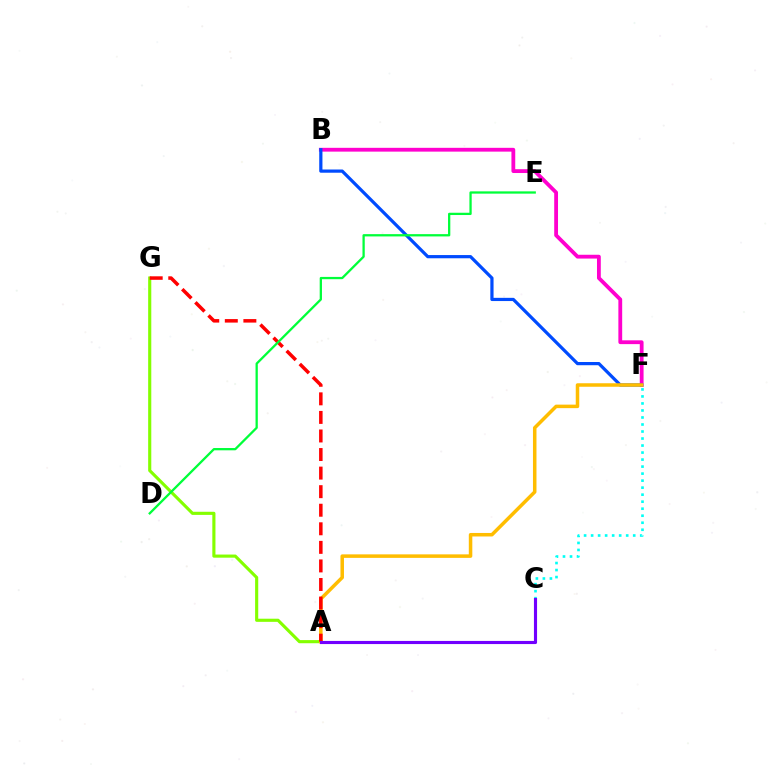{('B', 'F'): [{'color': '#ff00cf', 'line_style': 'solid', 'thickness': 2.74}, {'color': '#004bff', 'line_style': 'solid', 'thickness': 2.31}], ('C', 'F'): [{'color': '#00fff6', 'line_style': 'dotted', 'thickness': 1.91}], ('A', 'G'): [{'color': '#84ff00', 'line_style': 'solid', 'thickness': 2.25}, {'color': '#ff0000', 'line_style': 'dashed', 'thickness': 2.52}], ('A', 'F'): [{'color': '#ffbd00', 'line_style': 'solid', 'thickness': 2.53}], ('D', 'E'): [{'color': '#00ff39', 'line_style': 'solid', 'thickness': 1.64}], ('A', 'C'): [{'color': '#7200ff', 'line_style': 'solid', 'thickness': 2.25}]}